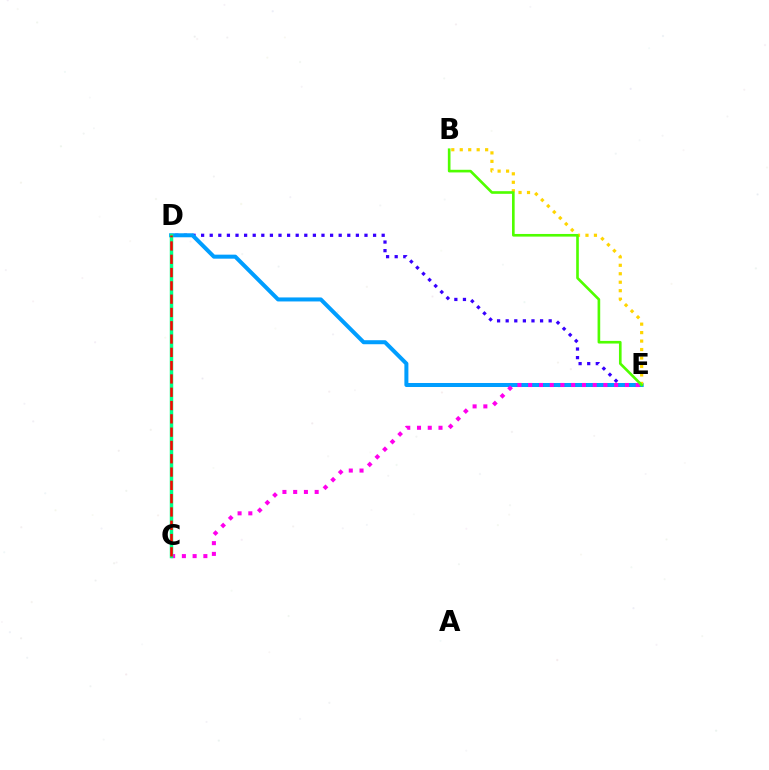{('D', 'E'): [{'color': '#3700ff', 'line_style': 'dotted', 'thickness': 2.34}, {'color': '#009eff', 'line_style': 'solid', 'thickness': 2.89}], ('C', 'E'): [{'color': '#ff00ed', 'line_style': 'dotted', 'thickness': 2.92}], ('B', 'E'): [{'color': '#ffd500', 'line_style': 'dotted', 'thickness': 2.3}, {'color': '#4fff00', 'line_style': 'solid', 'thickness': 1.9}], ('C', 'D'): [{'color': '#00ff86', 'line_style': 'solid', 'thickness': 2.49}, {'color': '#ff0000', 'line_style': 'dashed', 'thickness': 1.81}]}